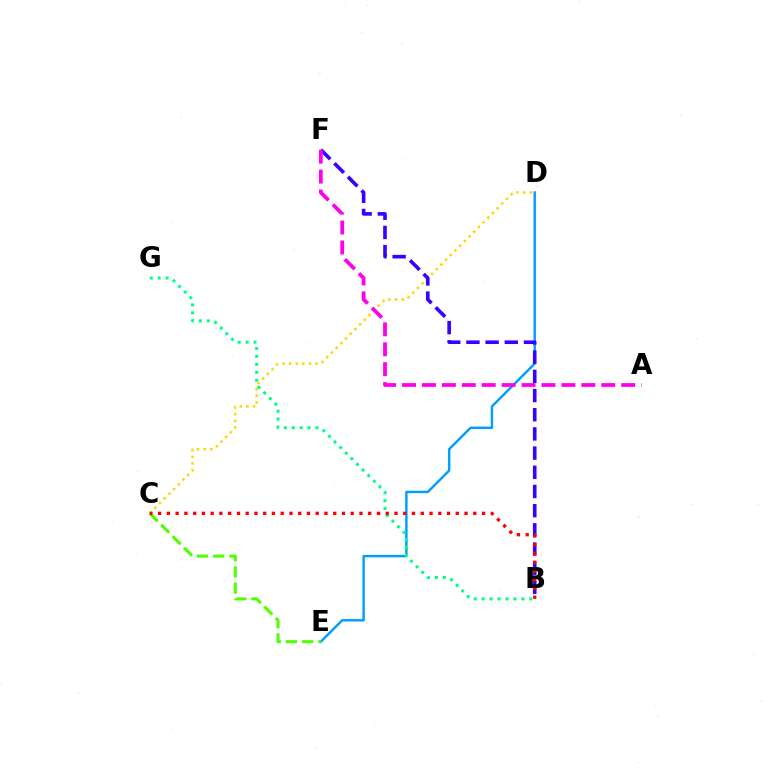{('C', 'D'): [{'color': '#ffd500', 'line_style': 'dotted', 'thickness': 1.8}], ('D', 'E'): [{'color': '#009eff', 'line_style': 'solid', 'thickness': 1.75}], ('B', 'F'): [{'color': '#3700ff', 'line_style': 'dashed', 'thickness': 2.61}], ('B', 'G'): [{'color': '#00ff86', 'line_style': 'dotted', 'thickness': 2.16}], ('C', 'E'): [{'color': '#4fff00', 'line_style': 'dashed', 'thickness': 2.2}], ('B', 'C'): [{'color': '#ff0000', 'line_style': 'dotted', 'thickness': 2.38}], ('A', 'F'): [{'color': '#ff00ed', 'line_style': 'dashed', 'thickness': 2.71}]}